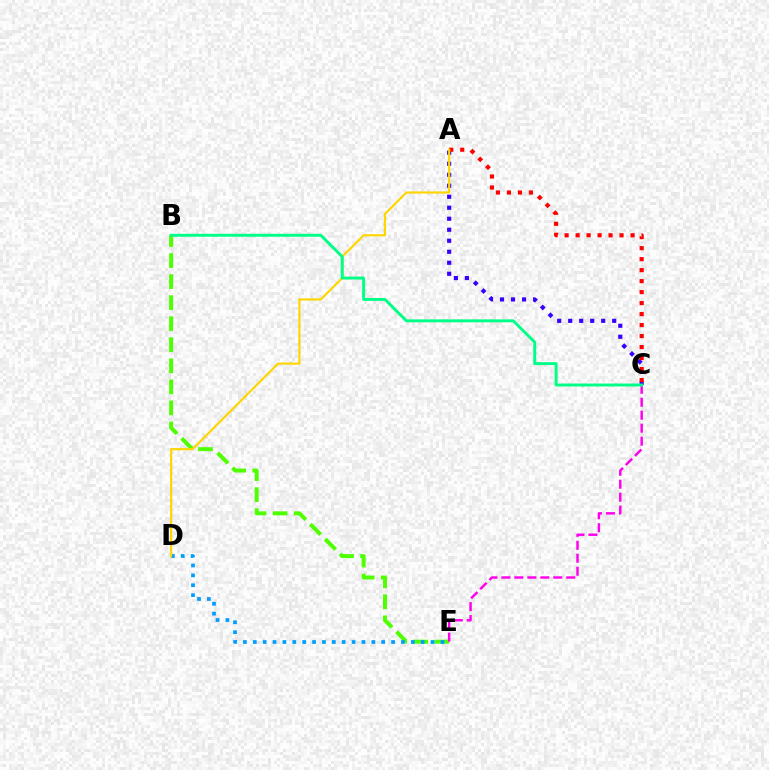{('A', 'C'): [{'color': '#3700ff', 'line_style': 'dotted', 'thickness': 2.99}, {'color': '#ff0000', 'line_style': 'dotted', 'thickness': 2.99}], ('B', 'E'): [{'color': '#4fff00', 'line_style': 'dashed', 'thickness': 2.86}], ('D', 'E'): [{'color': '#009eff', 'line_style': 'dotted', 'thickness': 2.68}], ('A', 'D'): [{'color': '#ffd500', 'line_style': 'solid', 'thickness': 1.55}], ('C', 'E'): [{'color': '#ff00ed', 'line_style': 'dashed', 'thickness': 1.76}], ('B', 'C'): [{'color': '#00ff86', 'line_style': 'solid', 'thickness': 2.11}]}